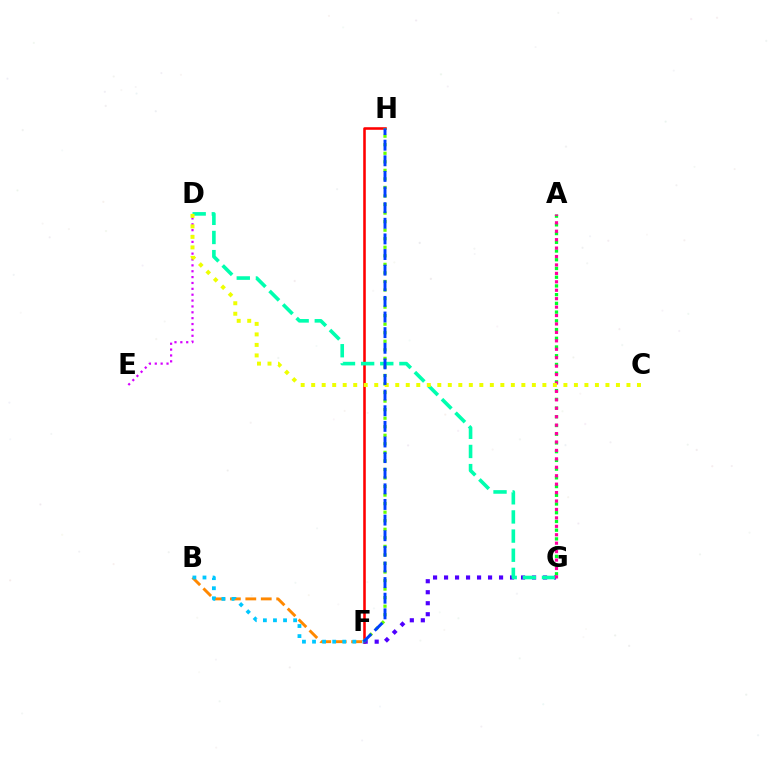{('A', 'G'): [{'color': '#00ff27', 'line_style': 'dotted', 'thickness': 2.37}, {'color': '#ff00a0', 'line_style': 'dotted', 'thickness': 2.29}], ('D', 'E'): [{'color': '#d600ff', 'line_style': 'dotted', 'thickness': 1.59}], ('F', 'H'): [{'color': '#ff0000', 'line_style': 'solid', 'thickness': 1.85}, {'color': '#66ff00', 'line_style': 'dotted', 'thickness': 2.32}, {'color': '#003fff', 'line_style': 'dashed', 'thickness': 2.12}], ('B', 'F'): [{'color': '#ff8800', 'line_style': 'dashed', 'thickness': 2.1}, {'color': '#00c7ff', 'line_style': 'dotted', 'thickness': 2.74}], ('F', 'G'): [{'color': '#4f00ff', 'line_style': 'dotted', 'thickness': 2.99}], ('D', 'G'): [{'color': '#00ffaf', 'line_style': 'dashed', 'thickness': 2.6}], ('C', 'D'): [{'color': '#eeff00', 'line_style': 'dotted', 'thickness': 2.86}]}